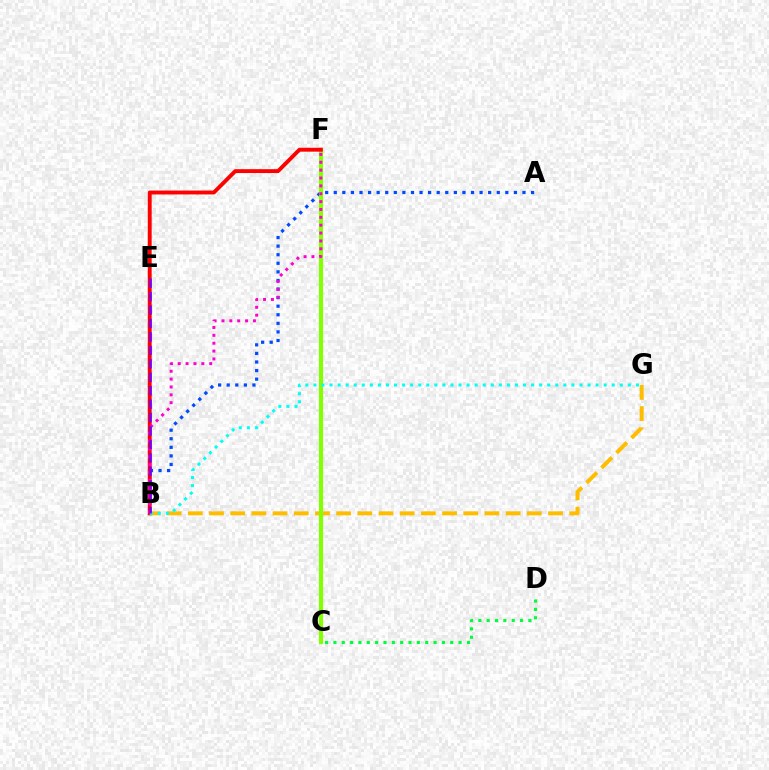{('B', 'G'): [{'color': '#ffbd00', 'line_style': 'dashed', 'thickness': 2.88}, {'color': '#00fff6', 'line_style': 'dotted', 'thickness': 2.19}], ('A', 'B'): [{'color': '#004bff', 'line_style': 'dotted', 'thickness': 2.33}], ('C', 'F'): [{'color': '#84ff00', 'line_style': 'solid', 'thickness': 2.98}], ('B', 'F'): [{'color': '#ff0000', 'line_style': 'solid', 'thickness': 2.8}, {'color': '#ff00cf', 'line_style': 'dotted', 'thickness': 2.14}], ('C', 'D'): [{'color': '#00ff39', 'line_style': 'dotted', 'thickness': 2.27}], ('B', 'E'): [{'color': '#7200ff', 'line_style': 'dashed', 'thickness': 1.83}]}